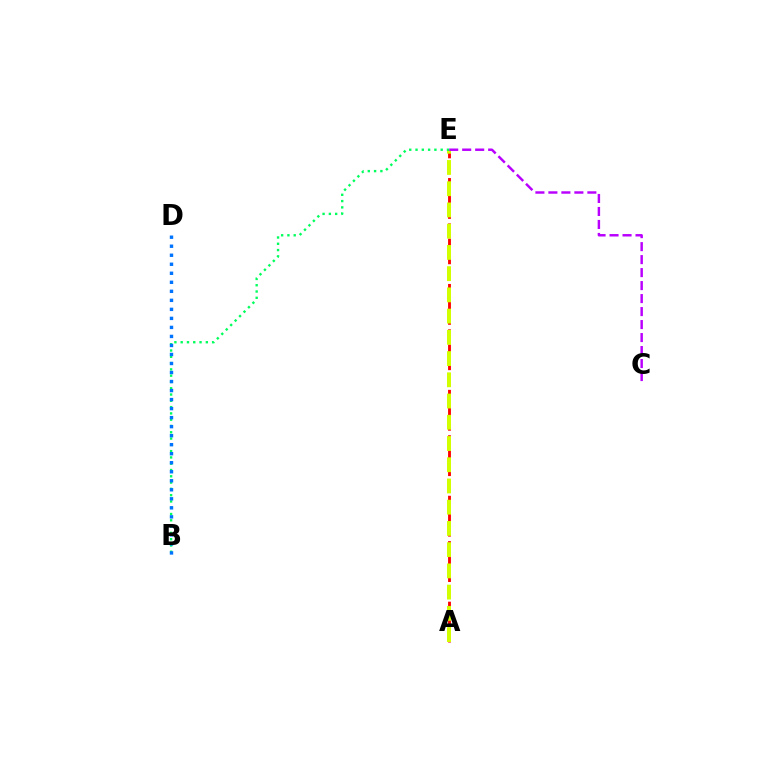{('A', 'E'): [{'color': '#ff0000', 'line_style': 'dashed', 'thickness': 2.06}, {'color': '#d1ff00', 'line_style': 'dashed', 'thickness': 2.88}], ('B', 'E'): [{'color': '#00ff5c', 'line_style': 'dotted', 'thickness': 1.71}], ('B', 'D'): [{'color': '#0074ff', 'line_style': 'dotted', 'thickness': 2.45}], ('C', 'E'): [{'color': '#b900ff', 'line_style': 'dashed', 'thickness': 1.76}]}